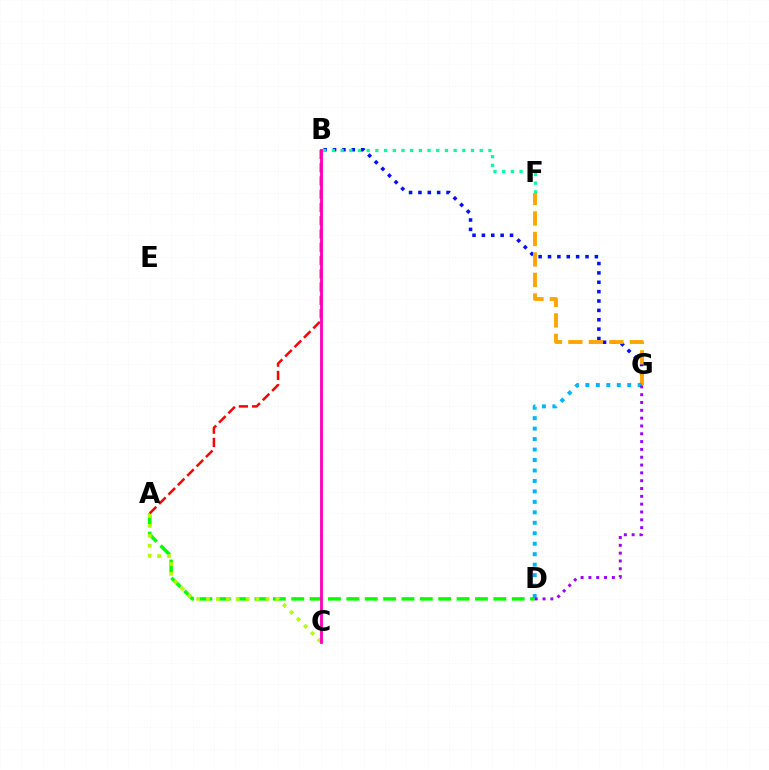{('A', 'D'): [{'color': '#08ff00', 'line_style': 'dashed', 'thickness': 2.5}], ('A', 'C'): [{'color': '#b3ff00', 'line_style': 'dotted', 'thickness': 2.69}], ('B', 'G'): [{'color': '#0010ff', 'line_style': 'dotted', 'thickness': 2.55}], ('B', 'F'): [{'color': '#00ff9d', 'line_style': 'dotted', 'thickness': 2.36}], ('F', 'G'): [{'color': '#ffa500', 'line_style': 'dashed', 'thickness': 2.78}], ('D', 'G'): [{'color': '#00b5ff', 'line_style': 'dotted', 'thickness': 2.84}, {'color': '#9b00ff', 'line_style': 'dotted', 'thickness': 2.12}], ('A', 'B'): [{'color': '#ff0000', 'line_style': 'dashed', 'thickness': 1.8}], ('B', 'C'): [{'color': '#ff00bd', 'line_style': 'solid', 'thickness': 2.04}]}